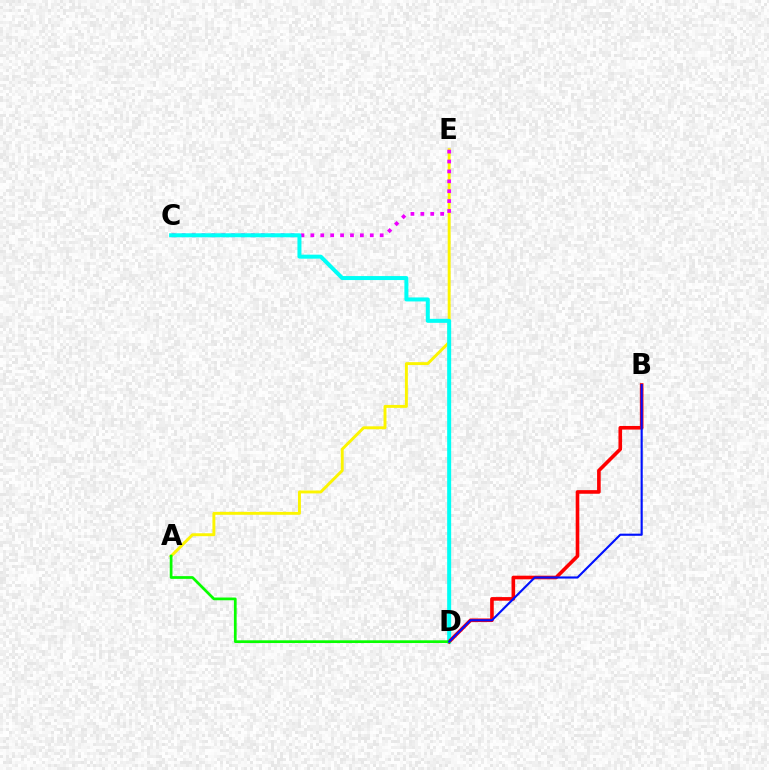{('A', 'E'): [{'color': '#fcf500', 'line_style': 'solid', 'thickness': 2.11}], ('C', 'E'): [{'color': '#ee00ff', 'line_style': 'dotted', 'thickness': 2.69}], ('C', 'D'): [{'color': '#00fff6', 'line_style': 'solid', 'thickness': 2.88}], ('B', 'D'): [{'color': '#ff0000', 'line_style': 'solid', 'thickness': 2.6}, {'color': '#0010ff', 'line_style': 'solid', 'thickness': 1.54}], ('A', 'D'): [{'color': '#08ff00', 'line_style': 'solid', 'thickness': 1.96}]}